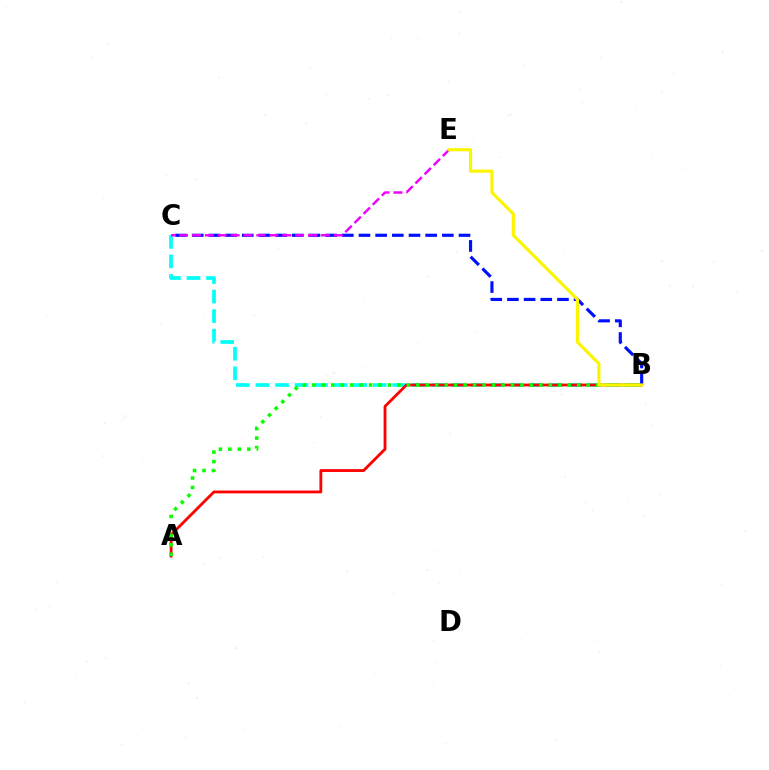{('B', 'C'): [{'color': '#00fff6', 'line_style': 'dashed', 'thickness': 2.66}, {'color': '#0010ff', 'line_style': 'dashed', 'thickness': 2.27}], ('A', 'B'): [{'color': '#ff0000', 'line_style': 'solid', 'thickness': 2.02}, {'color': '#08ff00', 'line_style': 'dotted', 'thickness': 2.57}], ('C', 'E'): [{'color': '#ee00ff', 'line_style': 'dashed', 'thickness': 1.75}], ('B', 'E'): [{'color': '#fcf500', 'line_style': 'solid', 'thickness': 2.27}]}